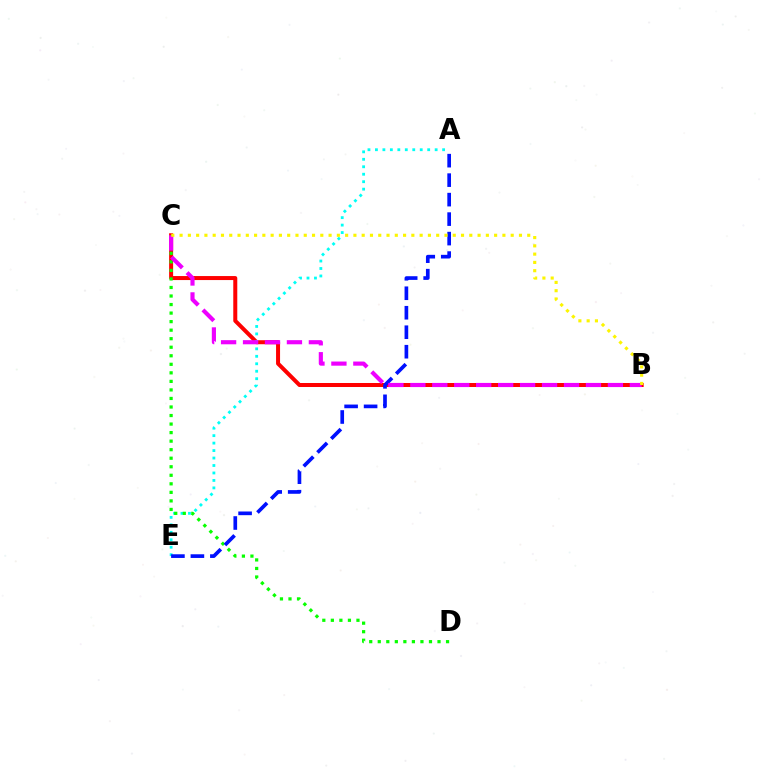{('B', 'C'): [{'color': '#ff0000', 'line_style': 'solid', 'thickness': 2.88}, {'color': '#ee00ff', 'line_style': 'dashed', 'thickness': 2.98}, {'color': '#fcf500', 'line_style': 'dotted', 'thickness': 2.25}], ('A', 'E'): [{'color': '#00fff6', 'line_style': 'dotted', 'thickness': 2.03}, {'color': '#0010ff', 'line_style': 'dashed', 'thickness': 2.65}], ('C', 'D'): [{'color': '#08ff00', 'line_style': 'dotted', 'thickness': 2.32}]}